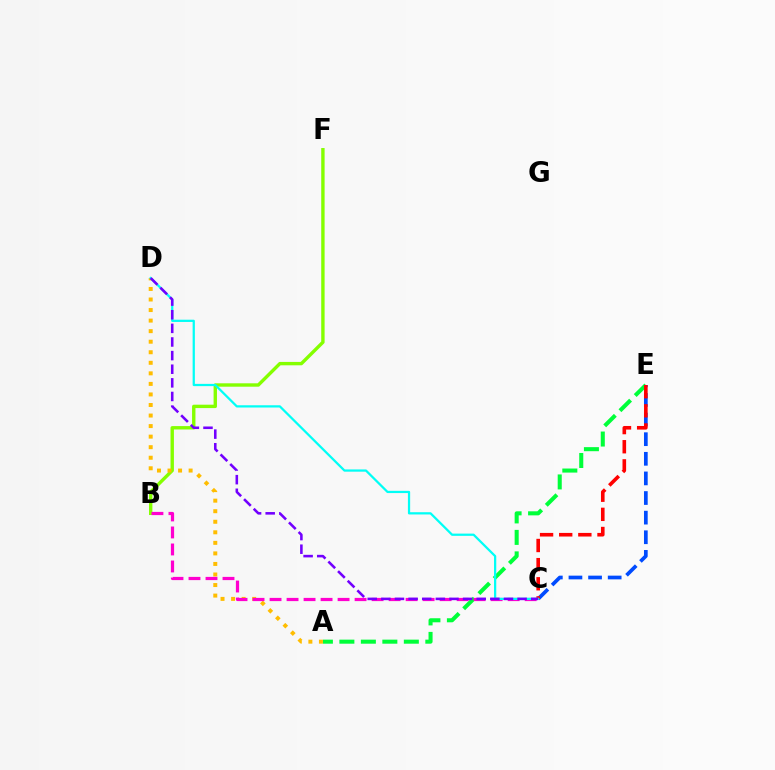{('A', 'E'): [{'color': '#00ff39', 'line_style': 'dashed', 'thickness': 2.92}], ('B', 'F'): [{'color': '#84ff00', 'line_style': 'solid', 'thickness': 2.44}], ('A', 'D'): [{'color': '#ffbd00', 'line_style': 'dotted', 'thickness': 2.87}], ('C', 'E'): [{'color': '#004bff', 'line_style': 'dashed', 'thickness': 2.66}, {'color': '#ff0000', 'line_style': 'dashed', 'thickness': 2.6}], ('B', 'C'): [{'color': '#ff00cf', 'line_style': 'dashed', 'thickness': 2.31}], ('C', 'D'): [{'color': '#00fff6', 'line_style': 'solid', 'thickness': 1.62}, {'color': '#7200ff', 'line_style': 'dashed', 'thickness': 1.85}]}